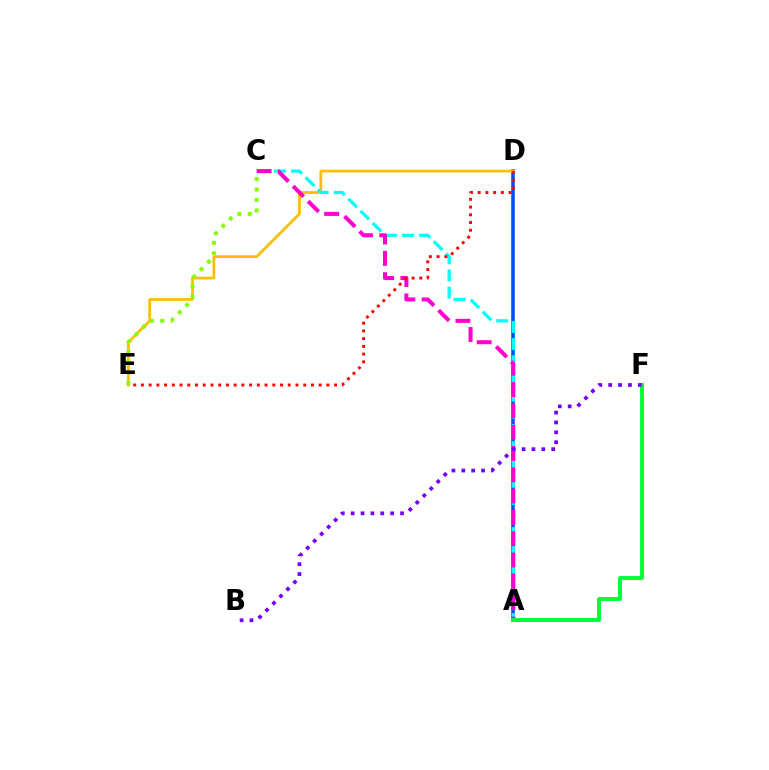{('A', 'D'): [{'color': '#004bff', 'line_style': 'solid', 'thickness': 2.56}], ('D', 'E'): [{'color': '#ffbd00', 'line_style': 'solid', 'thickness': 1.97}, {'color': '#ff0000', 'line_style': 'dotted', 'thickness': 2.1}], ('A', 'C'): [{'color': '#00fff6', 'line_style': 'dashed', 'thickness': 2.34}, {'color': '#ff00cf', 'line_style': 'dashed', 'thickness': 2.9}], ('A', 'F'): [{'color': '#00ff39', 'line_style': 'solid', 'thickness': 2.82}], ('C', 'E'): [{'color': '#84ff00', 'line_style': 'dotted', 'thickness': 2.84}], ('B', 'F'): [{'color': '#7200ff', 'line_style': 'dotted', 'thickness': 2.68}]}